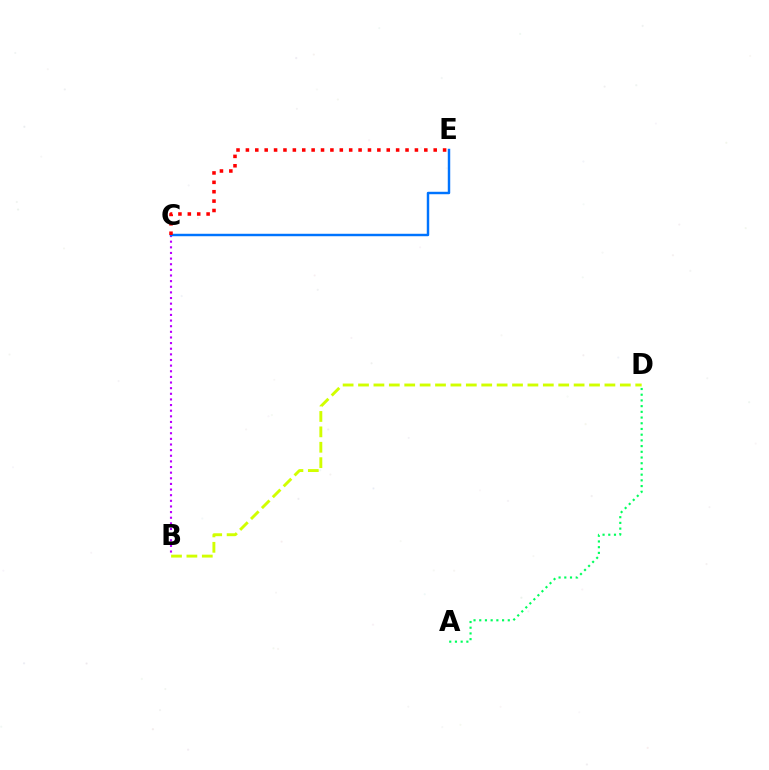{('B', 'C'): [{'color': '#b900ff', 'line_style': 'dotted', 'thickness': 1.53}], ('C', 'E'): [{'color': '#0074ff', 'line_style': 'solid', 'thickness': 1.76}, {'color': '#ff0000', 'line_style': 'dotted', 'thickness': 2.55}], ('B', 'D'): [{'color': '#d1ff00', 'line_style': 'dashed', 'thickness': 2.09}], ('A', 'D'): [{'color': '#00ff5c', 'line_style': 'dotted', 'thickness': 1.55}]}